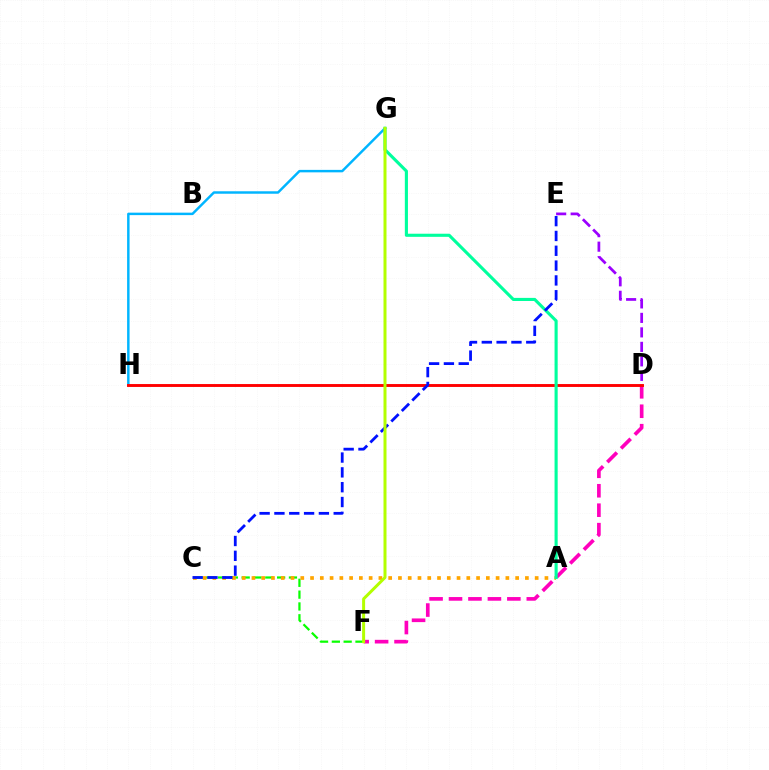{('D', 'F'): [{'color': '#ff00bd', 'line_style': 'dashed', 'thickness': 2.64}], ('C', 'F'): [{'color': '#08ff00', 'line_style': 'dashed', 'thickness': 1.61}], ('D', 'E'): [{'color': '#9b00ff', 'line_style': 'dashed', 'thickness': 1.97}], ('G', 'H'): [{'color': '#00b5ff', 'line_style': 'solid', 'thickness': 1.77}], ('A', 'C'): [{'color': '#ffa500', 'line_style': 'dotted', 'thickness': 2.65}], ('D', 'H'): [{'color': '#ff0000', 'line_style': 'solid', 'thickness': 2.09}], ('A', 'G'): [{'color': '#00ff9d', 'line_style': 'solid', 'thickness': 2.24}], ('C', 'E'): [{'color': '#0010ff', 'line_style': 'dashed', 'thickness': 2.01}], ('F', 'G'): [{'color': '#b3ff00', 'line_style': 'solid', 'thickness': 2.16}]}